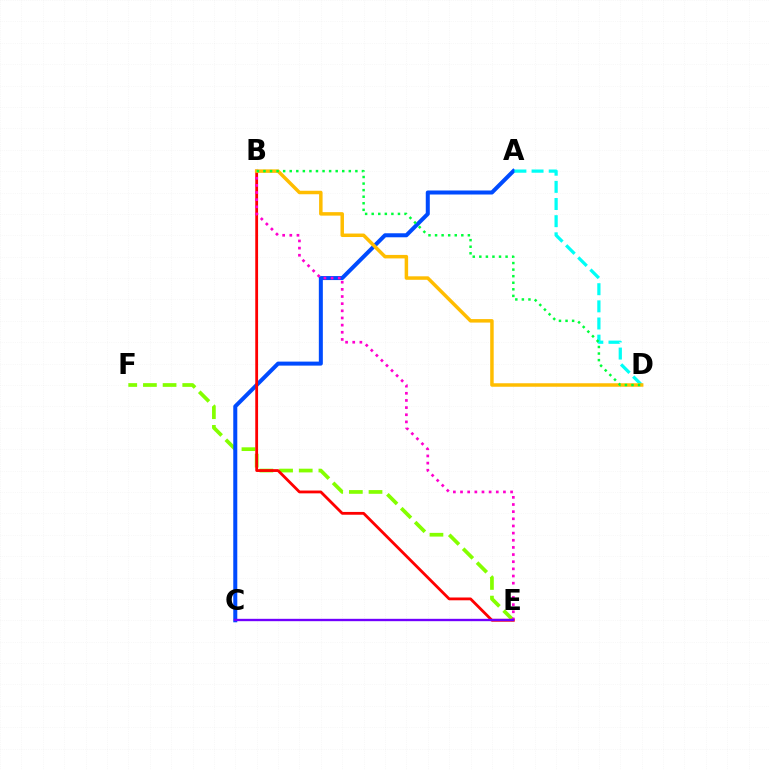{('E', 'F'): [{'color': '#84ff00', 'line_style': 'dashed', 'thickness': 2.67}], ('A', 'C'): [{'color': '#004bff', 'line_style': 'solid', 'thickness': 2.89}], ('B', 'E'): [{'color': '#ff0000', 'line_style': 'solid', 'thickness': 2.02}, {'color': '#ff00cf', 'line_style': 'dotted', 'thickness': 1.94}], ('C', 'E'): [{'color': '#7200ff', 'line_style': 'solid', 'thickness': 1.7}], ('A', 'D'): [{'color': '#00fff6', 'line_style': 'dashed', 'thickness': 2.33}], ('B', 'D'): [{'color': '#ffbd00', 'line_style': 'solid', 'thickness': 2.51}, {'color': '#00ff39', 'line_style': 'dotted', 'thickness': 1.78}]}